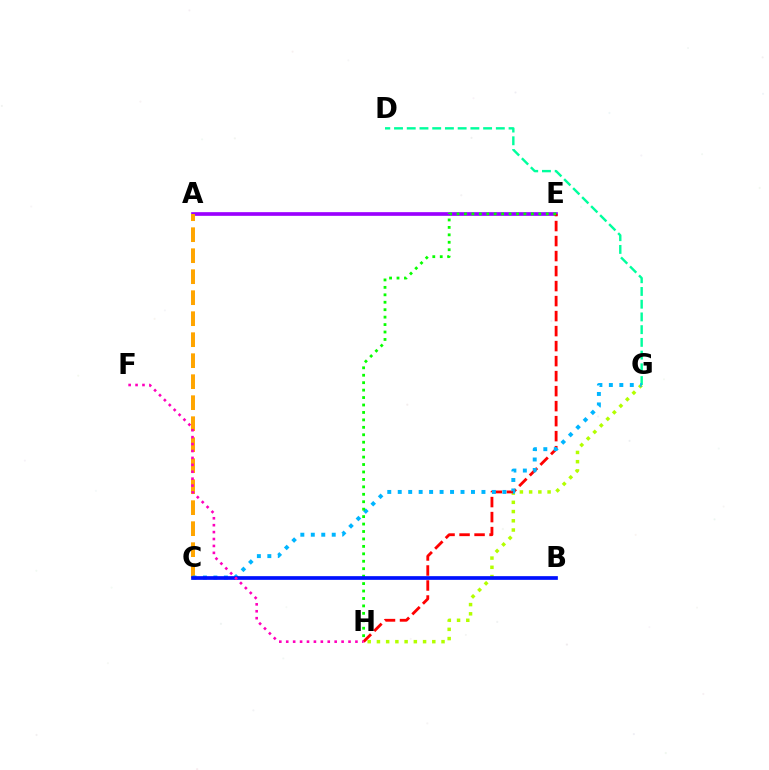{('A', 'E'): [{'color': '#9b00ff', 'line_style': 'solid', 'thickness': 2.64}], ('G', 'H'): [{'color': '#b3ff00', 'line_style': 'dotted', 'thickness': 2.51}], ('A', 'C'): [{'color': '#ffa500', 'line_style': 'dashed', 'thickness': 2.85}], ('E', 'H'): [{'color': '#ff0000', 'line_style': 'dashed', 'thickness': 2.04}, {'color': '#08ff00', 'line_style': 'dotted', 'thickness': 2.02}], ('D', 'G'): [{'color': '#00ff9d', 'line_style': 'dashed', 'thickness': 1.73}], ('C', 'G'): [{'color': '#00b5ff', 'line_style': 'dotted', 'thickness': 2.84}], ('B', 'C'): [{'color': '#0010ff', 'line_style': 'solid', 'thickness': 2.66}], ('F', 'H'): [{'color': '#ff00bd', 'line_style': 'dotted', 'thickness': 1.88}]}